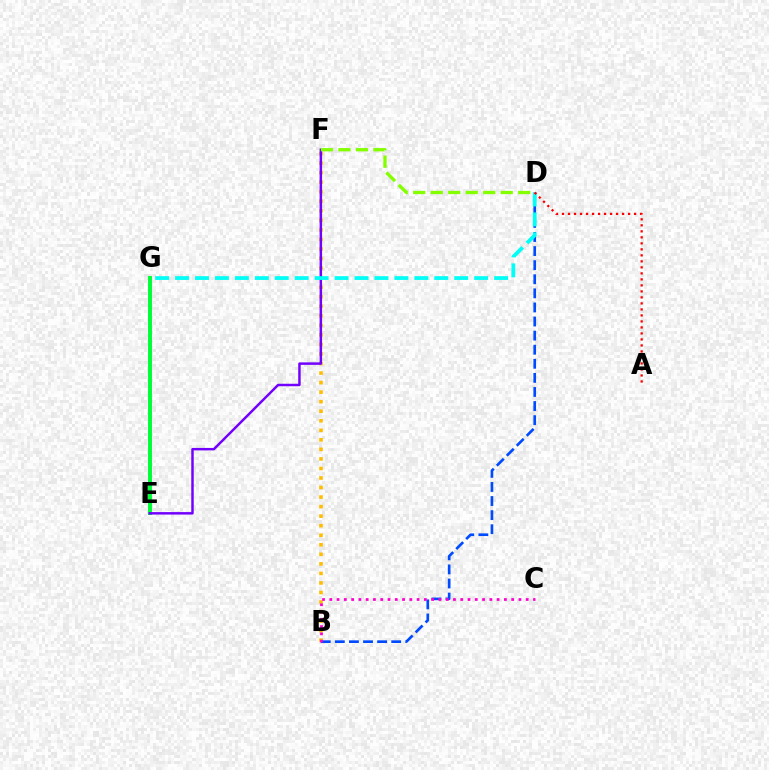{('B', 'F'): [{'color': '#ffbd00', 'line_style': 'dotted', 'thickness': 2.59}], ('E', 'G'): [{'color': '#00ff39', 'line_style': 'solid', 'thickness': 2.85}], ('E', 'F'): [{'color': '#7200ff', 'line_style': 'solid', 'thickness': 1.78}], ('D', 'F'): [{'color': '#84ff00', 'line_style': 'dashed', 'thickness': 2.38}], ('B', 'D'): [{'color': '#004bff', 'line_style': 'dashed', 'thickness': 1.91}], ('D', 'G'): [{'color': '#00fff6', 'line_style': 'dashed', 'thickness': 2.71}], ('A', 'D'): [{'color': '#ff0000', 'line_style': 'dotted', 'thickness': 1.63}], ('B', 'C'): [{'color': '#ff00cf', 'line_style': 'dotted', 'thickness': 1.98}]}